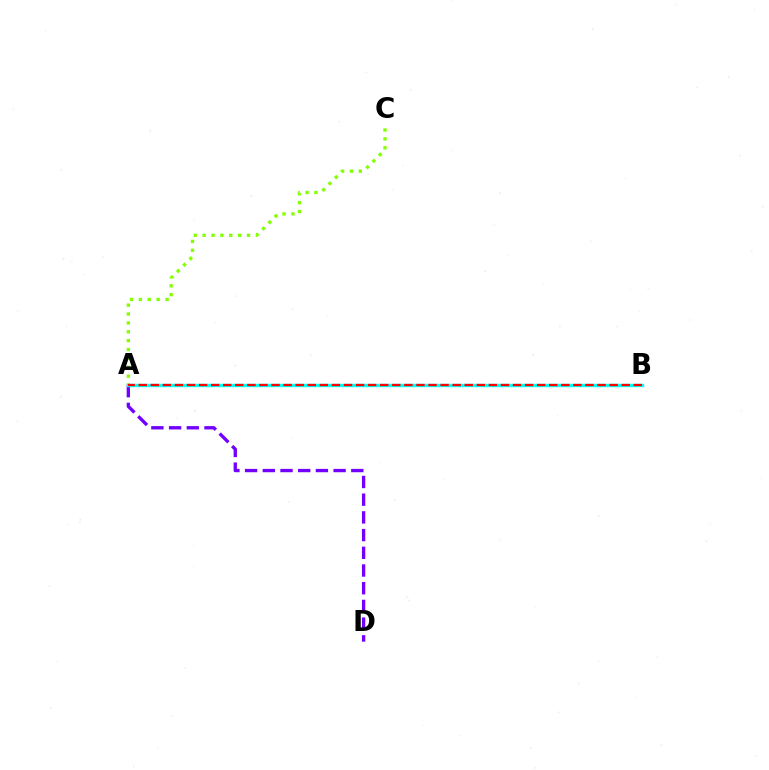{('A', 'D'): [{'color': '#7200ff', 'line_style': 'dashed', 'thickness': 2.41}], ('A', 'C'): [{'color': '#84ff00', 'line_style': 'dotted', 'thickness': 2.41}], ('A', 'B'): [{'color': '#00fff6', 'line_style': 'solid', 'thickness': 2.45}, {'color': '#ff0000', 'line_style': 'dashed', 'thickness': 1.64}]}